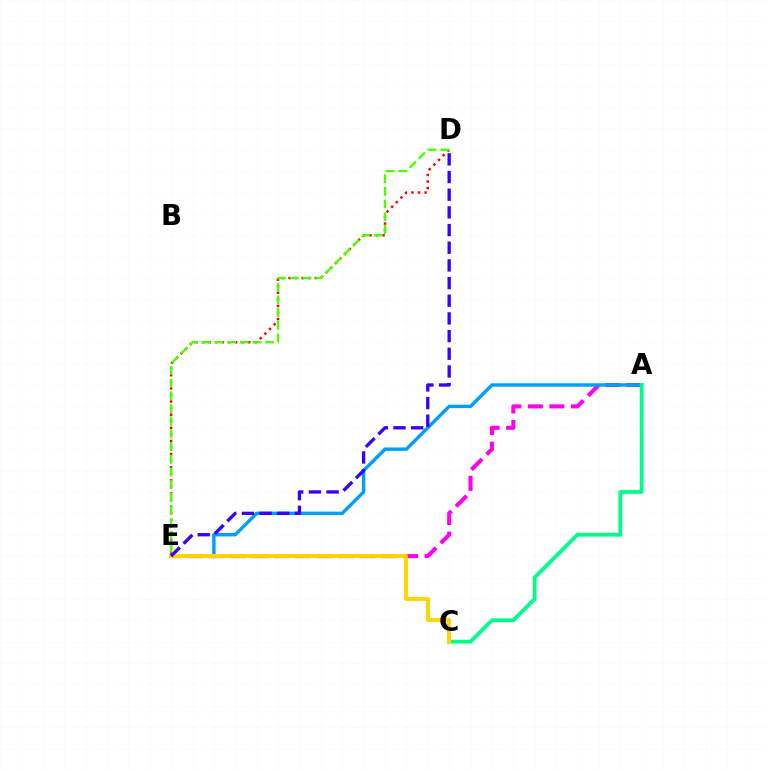{('A', 'E'): [{'color': '#ff00ed', 'line_style': 'dashed', 'thickness': 2.93}, {'color': '#009eff', 'line_style': 'solid', 'thickness': 2.46}], ('D', 'E'): [{'color': '#ff0000', 'line_style': 'dotted', 'thickness': 1.79}, {'color': '#4fff00', 'line_style': 'dashed', 'thickness': 1.72}, {'color': '#3700ff', 'line_style': 'dashed', 'thickness': 2.4}], ('A', 'C'): [{'color': '#00ff86', 'line_style': 'solid', 'thickness': 2.73}], ('C', 'E'): [{'color': '#ffd500', 'line_style': 'solid', 'thickness': 2.86}]}